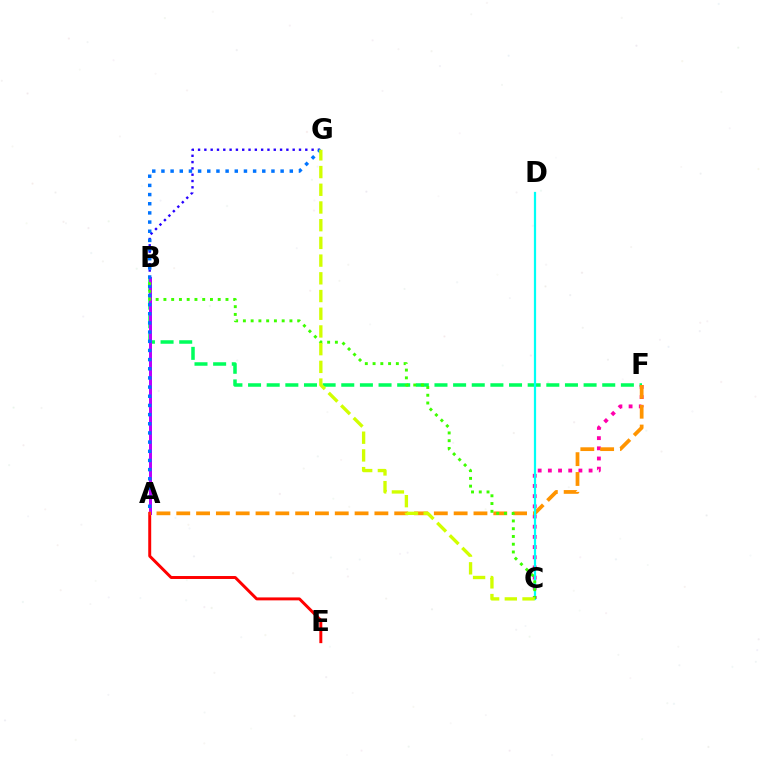{('B', 'F'): [{'color': '#00ff5c', 'line_style': 'dashed', 'thickness': 2.53}], ('A', 'B'): [{'color': '#b900ff', 'line_style': 'solid', 'thickness': 2.16}], ('A', 'E'): [{'color': '#ff0000', 'line_style': 'solid', 'thickness': 2.13}], ('B', 'G'): [{'color': '#2500ff', 'line_style': 'dotted', 'thickness': 1.71}], ('C', 'F'): [{'color': '#ff00ac', 'line_style': 'dotted', 'thickness': 2.77}], ('A', 'F'): [{'color': '#ff9400', 'line_style': 'dashed', 'thickness': 2.69}], ('A', 'G'): [{'color': '#0074ff', 'line_style': 'dotted', 'thickness': 2.49}], ('C', 'D'): [{'color': '#00fff6', 'line_style': 'solid', 'thickness': 1.61}], ('B', 'C'): [{'color': '#3dff00', 'line_style': 'dotted', 'thickness': 2.11}], ('C', 'G'): [{'color': '#d1ff00', 'line_style': 'dashed', 'thickness': 2.41}]}